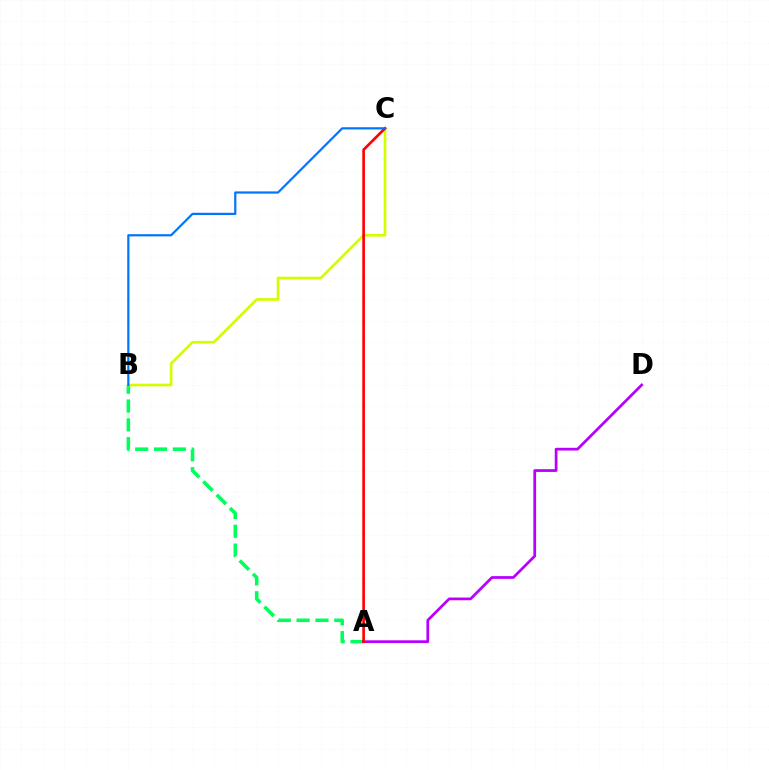{('A', 'B'): [{'color': '#00ff5c', 'line_style': 'dashed', 'thickness': 2.56}], ('A', 'D'): [{'color': '#b900ff', 'line_style': 'solid', 'thickness': 1.98}], ('B', 'C'): [{'color': '#d1ff00', 'line_style': 'solid', 'thickness': 1.94}, {'color': '#0074ff', 'line_style': 'solid', 'thickness': 1.58}], ('A', 'C'): [{'color': '#ff0000', 'line_style': 'solid', 'thickness': 1.91}]}